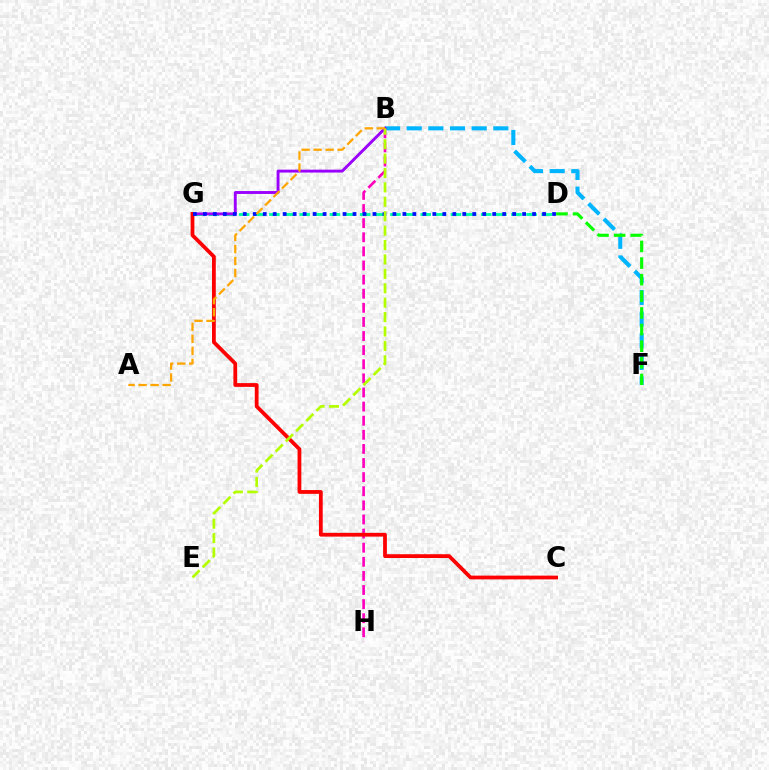{('B', 'F'): [{'color': '#00b5ff', 'line_style': 'dashed', 'thickness': 2.94}], ('B', 'H'): [{'color': '#ff00bd', 'line_style': 'dashed', 'thickness': 1.92}], ('D', 'G'): [{'color': '#00ff9d', 'line_style': 'dashed', 'thickness': 2.05}, {'color': '#0010ff', 'line_style': 'dotted', 'thickness': 2.71}], ('B', 'G'): [{'color': '#9b00ff', 'line_style': 'solid', 'thickness': 2.08}], ('C', 'G'): [{'color': '#ff0000', 'line_style': 'solid', 'thickness': 2.72}], ('B', 'E'): [{'color': '#b3ff00', 'line_style': 'dashed', 'thickness': 1.96}], ('A', 'B'): [{'color': '#ffa500', 'line_style': 'dashed', 'thickness': 1.63}], ('D', 'F'): [{'color': '#08ff00', 'line_style': 'dashed', 'thickness': 2.26}]}